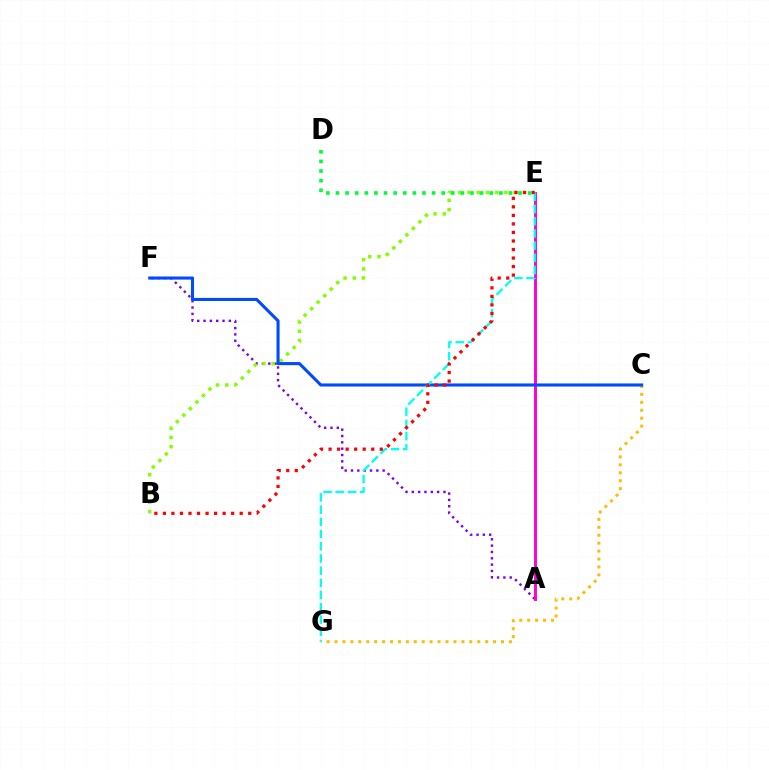{('A', 'F'): [{'color': '#7200ff', 'line_style': 'dotted', 'thickness': 1.72}], ('C', 'G'): [{'color': '#ffbd00', 'line_style': 'dotted', 'thickness': 2.15}], ('A', 'E'): [{'color': '#ff00cf', 'line_style': 'solid', 'thickness': 2.1}], ('B', 'E'): [{'color': '#84ff00', 'line_style': 'dotted', 'thickness': 2.51}, {'color': '#ff0000', 'line_style': 'dotted', 'thickness': 2.32}], ('C', 'F'): [{'color': '#004bff', 'line_style': 'solid', 'thickness': 2.22}], ('E', 'G'): [{'color': '#00fff6', 'line_style': 'dashed', 'thickness': 1.66}], ('D', 'E'): [{'color': '#00ff39', 'line_style': 'dotted', 'thickness': 2.61}]}